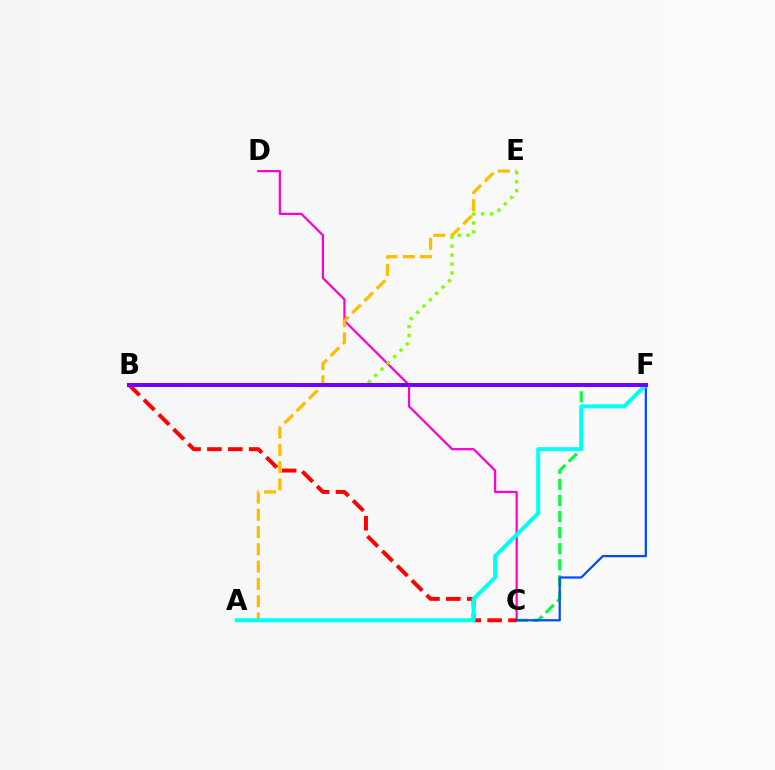{('C', 'D'): [{'color': '#ff00cf', 'line_style': 'solid', 'thickness': 1.6}], ('B', 'C'): [{'color': '#ff0000', 'line_style': 'dashed', 'thickness': 2.84}], ('A', 'E'): [{'color': '#ffbd00', 'line_style': 'dashed', 'thickness': 2.35}], ('C', 'F'): [{'color': '#00ff39', 'line_style': 'dashed', 'thickness': 2.18}, {'color': '#004bff', 'line_style': 'solid', 'thickness': 1.62}], ('B', 'E'): [{'color': '#84ff00', 'line_style': 'dotted', 'thickness': 2.43}], ('A', 'F'): [{'color': '#00fff6', 'line_style': 'solid', 'thickness': 2.88}], ('B', 'F'): [{'color': '#7200ff', 'line_style': 'solid', 'thickness': 2.87}]}